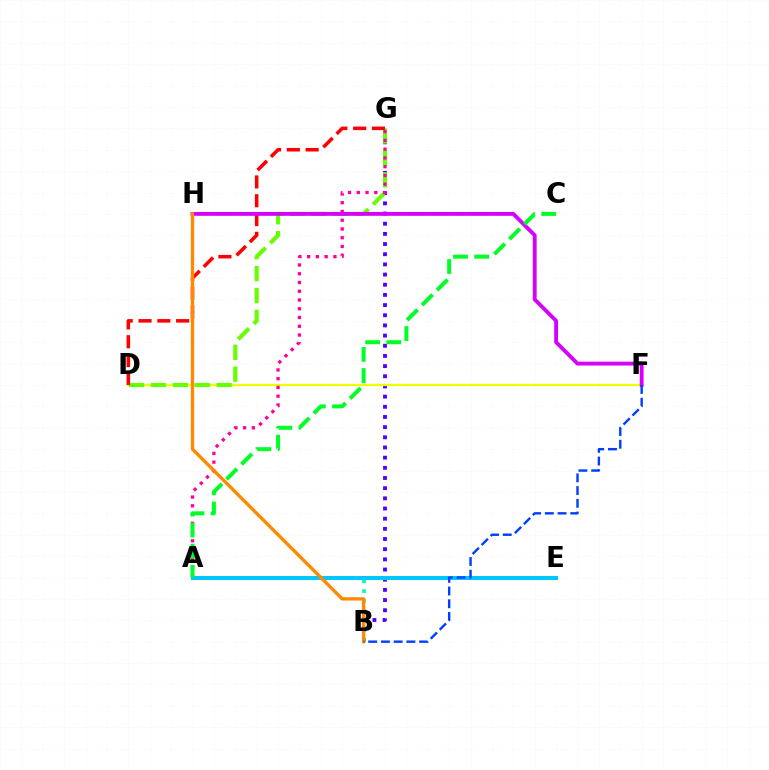{('B', 'G'): [{'color': '#4f00ff', 'line_style': 'dotted', 'thickness': 2.76}], ('D', 'F'): [{'color': '#eeff00', 'line_style': 'solid', 'thickness': 1.63}], ('D', 'G'): [{'color': '#66ff00', 'line_style': 'dashed', 'thickness': 2.97}, {'color': '#ff0000', 'line_style': 'dashed', 'thickness': 2.55}], ('A', 'G'): [{'color': '#ff00a0', 'line_style': 'dotted', 'thickness': 2.38}], ('B', 'E'): [{'color': '#00ffaf', 'line_style': 'dotted', 'thickness': 2.66}], ('F', 'H'): [{'color': '#d600ff', 'line_style': 'solid', 'thickness': 2.77}], ('A', 'E'): [{'color': '#00c7ff', 'line_style': 'solid', 'thickness': 2.88}], ('B', 'H'): [{'color': '#ff8800', 'line_style': 'solid', 'thickness': 2.41}], ('A', 'C'): [{'color': '#00ff27', 'line_style': 'dashed', 'thickness': 2.88}], ('B', 'F'): [{'color': '#003fff', 'line_style': 'dashed', 'thickness': 1.73}]}